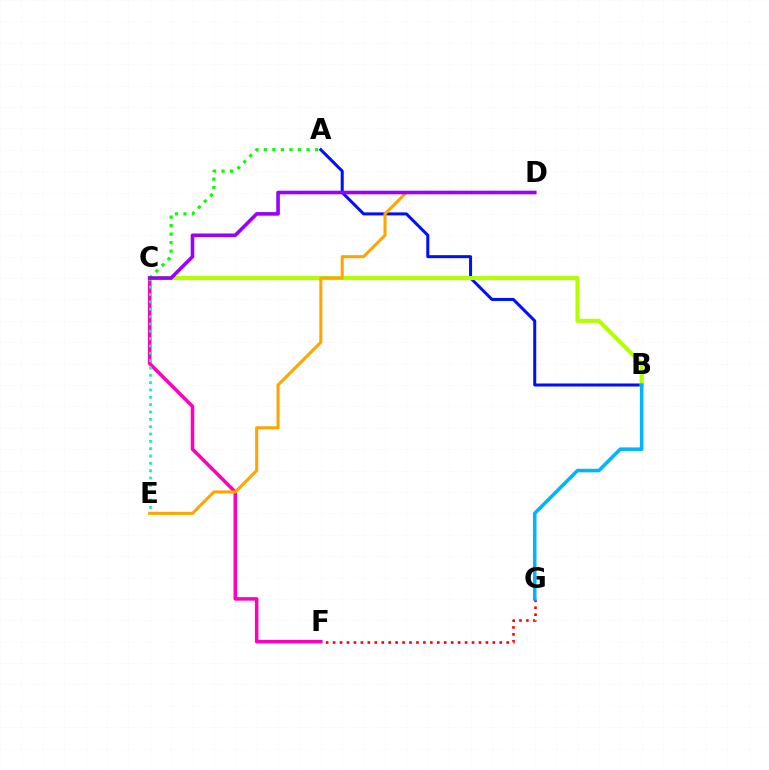{('A', 'B'): [{'color': '#0010ff', 'line_style': 'solid', 'thickness': 2.18}], ('C', 'F'): [{'color': '#ff00bd', 'line_style': 'solid', 'thickness': 2.54}], ('B', 'C'): [{'color': '#b3ff00', 'line_style': 'solid', 'thickness': 2.96}], ('D', 'E'): [{'color': '#ffa500', 'line_style': 'solid', 'thickness': 2.2}], ('A', 'C'): [{'color': '#08ff00', 'line_style': 'dotted', 'thickness': 2.32}], ('F', 'G'): [{'color': '#ff0000', 'line_style': 'dotted', 'thickness': 1.89}], ('C', 'E'): [{'color': '#00ff9d', 'line_style': 'dotted', 'thickness': 1.99}], ('B', 'G'): [{'color': '#00b5ff', 'line_style': 'solid', 'thickness': 2.57}], ('C', 'D'): [{'color': '#9b00ff', 'line_style': 'solid', 'thickness': 2.6}]}